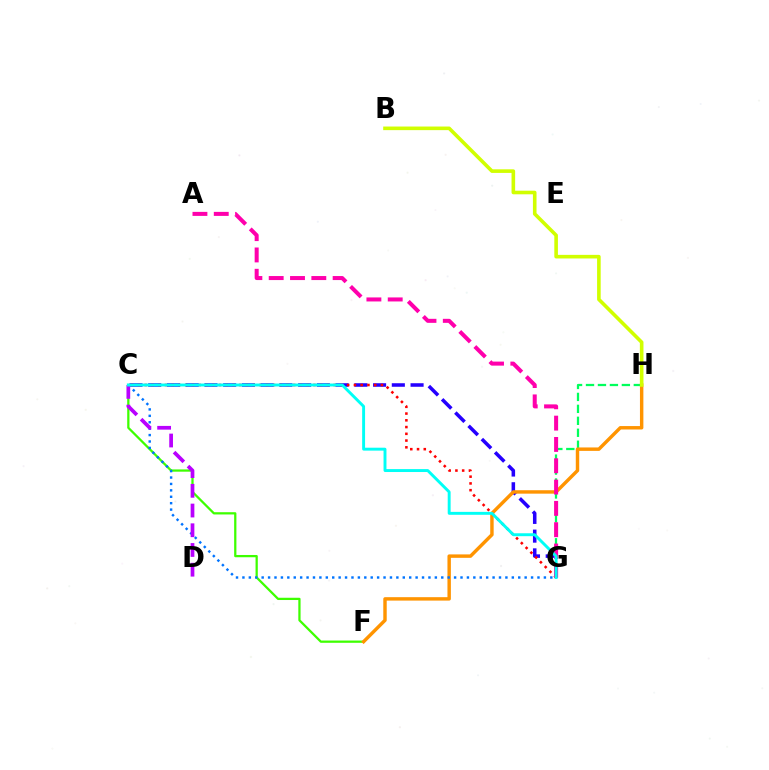{('C', 'F'): [{'color': '#3dff00', 'line_style': 'solid', 'thickness': 1.63}], ('G', 'H'): [{'color': '#00ff5c', 'line_style': 'dashed', 'thickness': 1.62}], ('C', 'G'): [{'color': '#2500ff', 'line_style': 'dashed', 'thickness': 2.55}, {'color': '#ff0000', 'line_style': 'dotted', 'thickness': 1.83}, {'color': '#0074ff', 'line_style': 'dotted', 'thickness': 1.74}, {'color': '#00fff6', 'line_style': 'solid', 'thickness': 2.1}], ('F', 'H'): [{'color': '#ff9400', 'line_style': 'solid', 'thickness': 2.47}], ('A', 'G'): [{'color': '#ff00ac', 'line_style': 'dashed', 'thickness': 2.9}], ('C', 'D'): [{'color': '#b900ff', 'line_style': 'dashed', 'thickness': 2.68}], ('B', 'H'): [{'color': '#d1ff00', 'line_style': 'solid', 'thickness': 2.6}]}